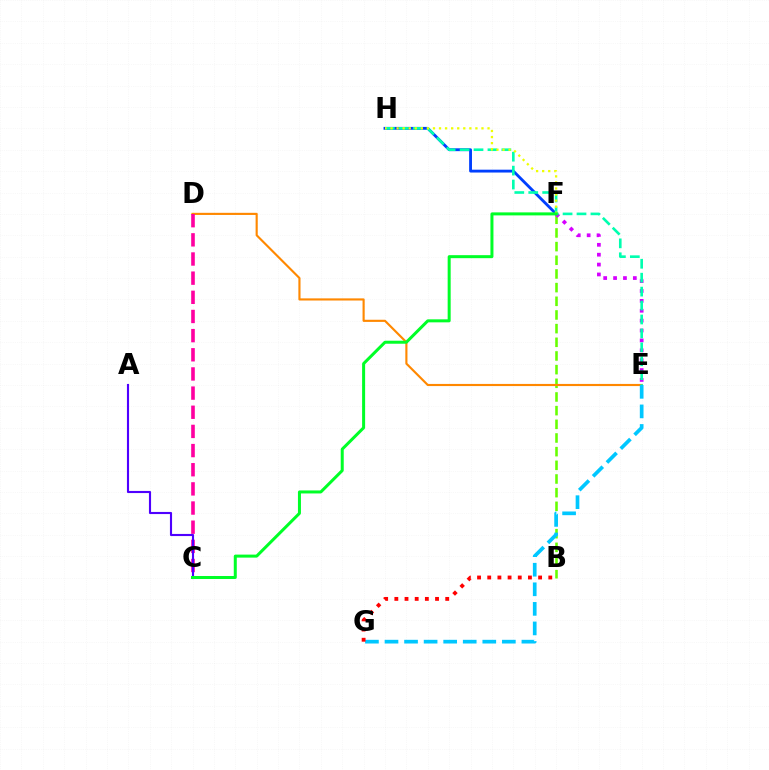{('B', 'F'): [{'color': '#66ff00', 'line_style': 'dashed', 'thickness': 1.86}], ('D', 'E'): [{'color': '#ff8800', 'line_style': 'solid', 'thickness': 1.54}], ('F', 'H'): [{'color': '#003fff', 'line_style': 'solid', 'thickness': 2.05}, {'color': '#eeff00', 'line_style': 'dotted', 'thickness': 1.65}], ('E', 'G'): [{'color': '#00c7ff', 'line_style': 'dashed', 'thickness': 2.66}], ('C', 'D'): [{'color': '#ff00a0', 'line_style': 'dashed', 'thickness': 2.6}], ('B', 'G'): [{'color': '#ff0000', 'line_style': 'dotted', 'thickness': 2.76}], ('E', 'F'): [{'color': '#d600ff', 'line_style': 'dotted', 'thickness': 2.69}], ('E', 'H'): [{'color': '#00ffaf', 'line_style': 'dashed', 'thickness': 1.89}], ('A', 'C'): [{'color': '#4f00ff', 'line_style': 'solid', 'thickness': 1.53}], ('C', 'F'): [{'color': '#00ff27', 'line_style': 'solid', 'thickness': 2.17}]}